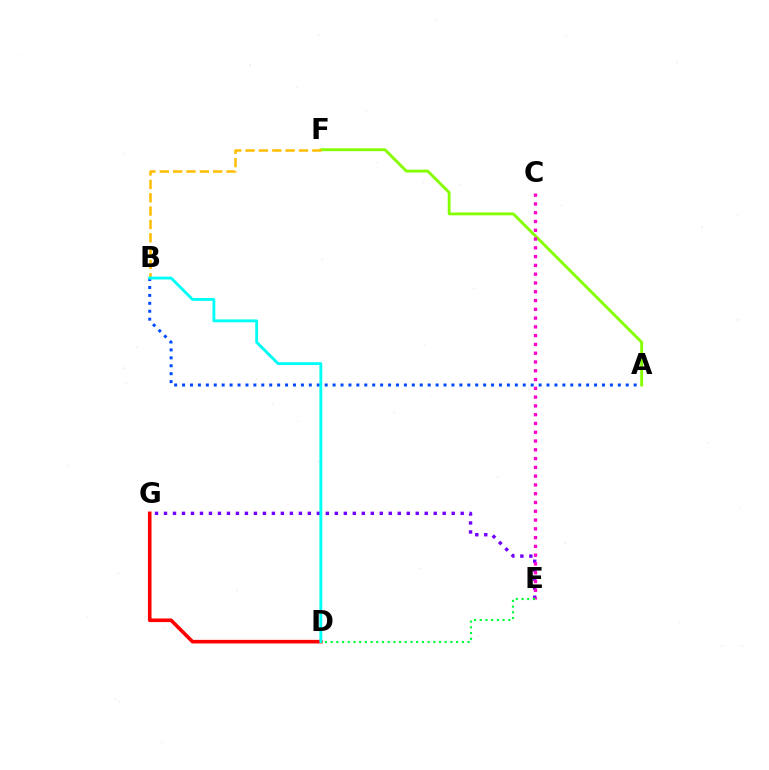{('D', 'G'): [{'color': '#ff0000', 'line_style': 'solid', 'thickness': 2.59}], ('E', 'G'): [{'color': '#7200ff', 'line_style': 'dotted', 'thickness': 2.44}], ('A', 'B'): [{'color': '#004bff', 'line_style': 'dotted', 'thickness': 2.15}], ('A', 'F'): [{'color': '#84ff00', 'line_style': 'solid', 'thickness': 2.05}], ('C', 'E'): [{'color': '#ff00cf', 'line_style': 'dotted', 'thickness': 2.39}], ('B', 'F'): [{'color': '#ffbd00', 'line_style': 'dashed', 'thickness': 1.81}], ('B', 'D'): [{'color': '#00fff6', 'line_style': 'solid', 'thickness': 2.05}], ('D', 'E'): [{'color': '#00ff39', 'line_style': 'dotted', 'thickness': 1.55}]}